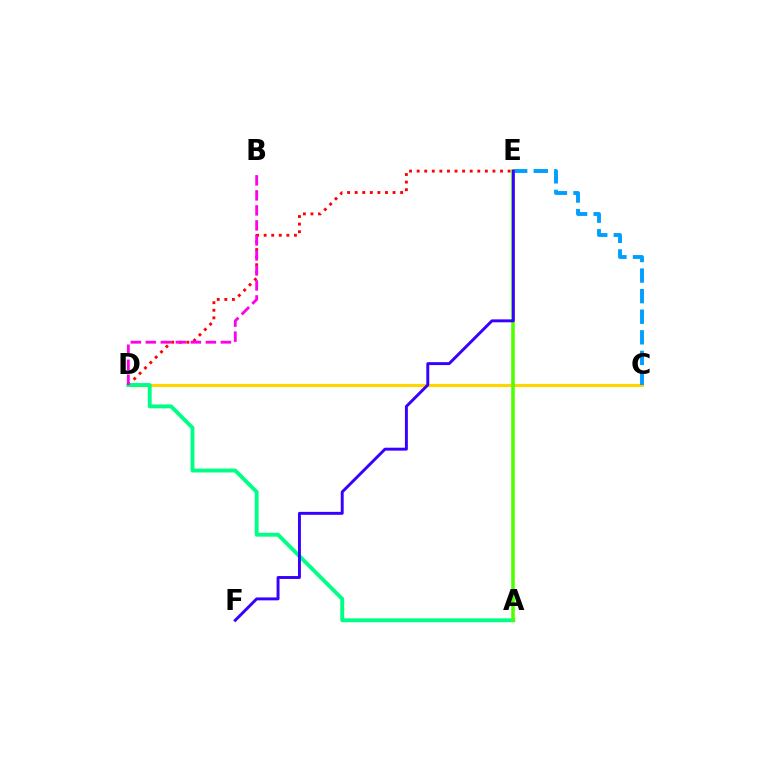{('C', 'D'): [{'color': '#ffd500', 'line_style': 'solid', 'thickness': 2.28}], ('D', 'E'): [{'color': '#ff0000', 'line_style': 'dotted', 'thickness': 2.06}], ('A', 'D'): [{'color': '#00ff86', 'line_style': 'solid', 'thickness': 2.8}], ('C', 'E'): [{'color': '#009eff', 'line_style': 'dashed', 'thickness': 2.8}], ('A', 'E'): [{'color': '#4fff00', 'line_style': 'solid', 'thickness': 2.57}], ('B', 'D'): [{'color': '#ff00ed', 'line_style': 'dashed', 'thickness': 2.04}], ('E', 'F'): [{'color': '#3700ff', 'line_style': 'solid', 'thickness': 2.11}]}